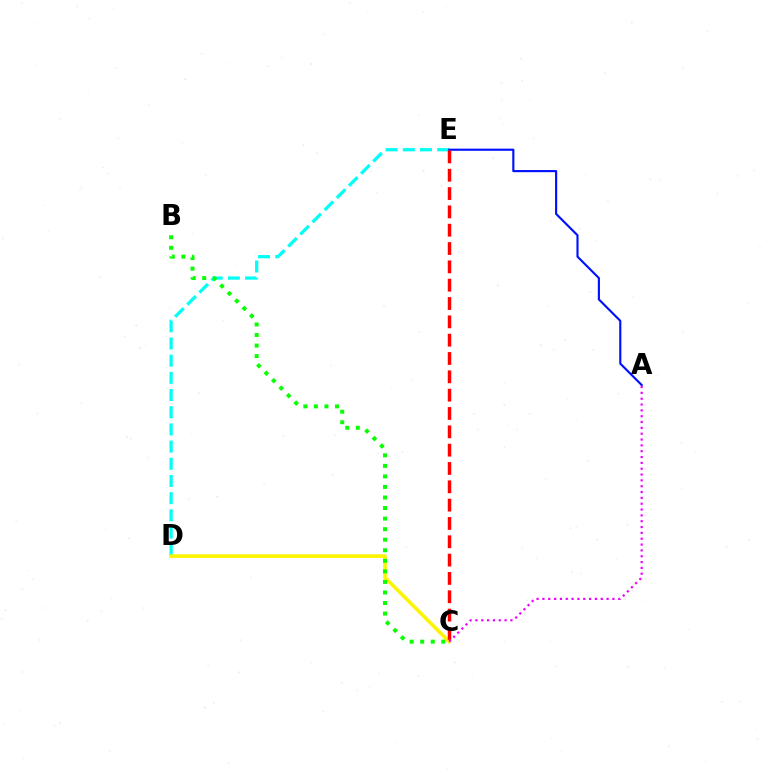{('D', 'E'): [{'color': '#00fff6', 'line_style': 'dashed', 'thickness': 2.33}], ('A', 'E'): [{'color': '#0010ff', 'line_style': 'solid', 'thickness': 1.54}], ('C', 'D'): [{'color': '#fcf500', 'line_style': 'solid', 'thickness': 2.58}], ('C', 'E'): [{'color': '#ff0000', 'line_style': 'dashed', 'thickness': 2.49}], ('A', 'C'): [{'color': '#ee00ff', 'line_style': 'dotted', 'thickness': 1.59}], ('B', 'C'): [{'color': '#08ff00', 'line_style': 'dotted', 'thickness': 2.87}]}